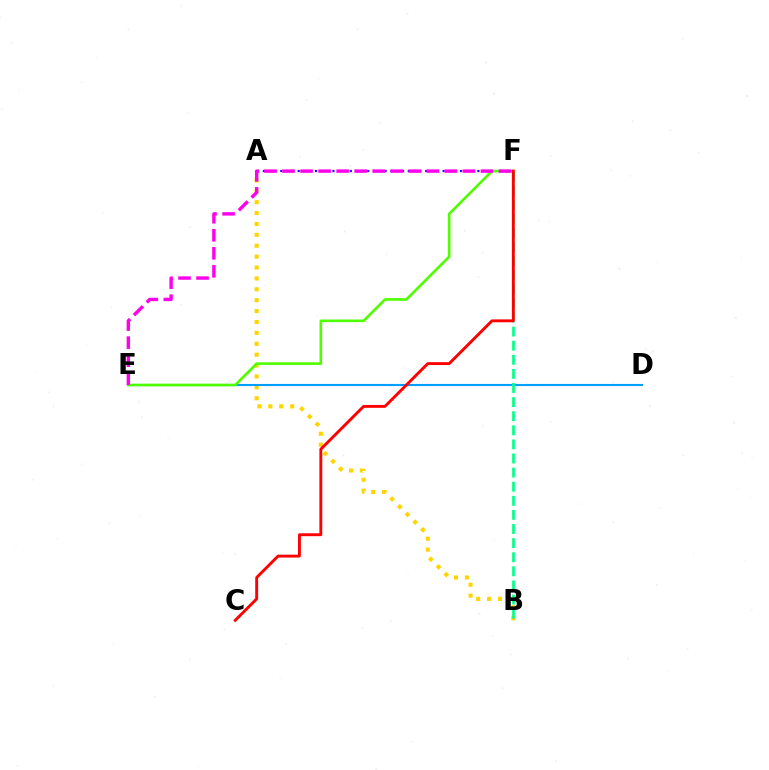{('A', 'F'): [{'color': '#3700ff', 'line_style': 'dotted', 'thickness': 1.58}], ('A', 'B'): [{'color': '#ffd500', 'line_style': 'dotted', 'thickness': 2.96}], ('D', 'E'): [{'color': '#009eff', 'line_style': 'solid', 'thickness': 1.52}], ('B', 'F'): [{'color': '#00ff86', 'line_style': 'dashed', 'thickness': 1.92}], ('E', 'F'): [{'color': '#4fff00', 'line_style': 'solid', 'thickness': 1.9}, {'color': '#ff00ed', 'line_style': 'dashed', 'thickness': 2.45}], ('C', 'F'): [{'color': '#ff0000', 'line_style': 'solid', 'thickness': 2.08}]}